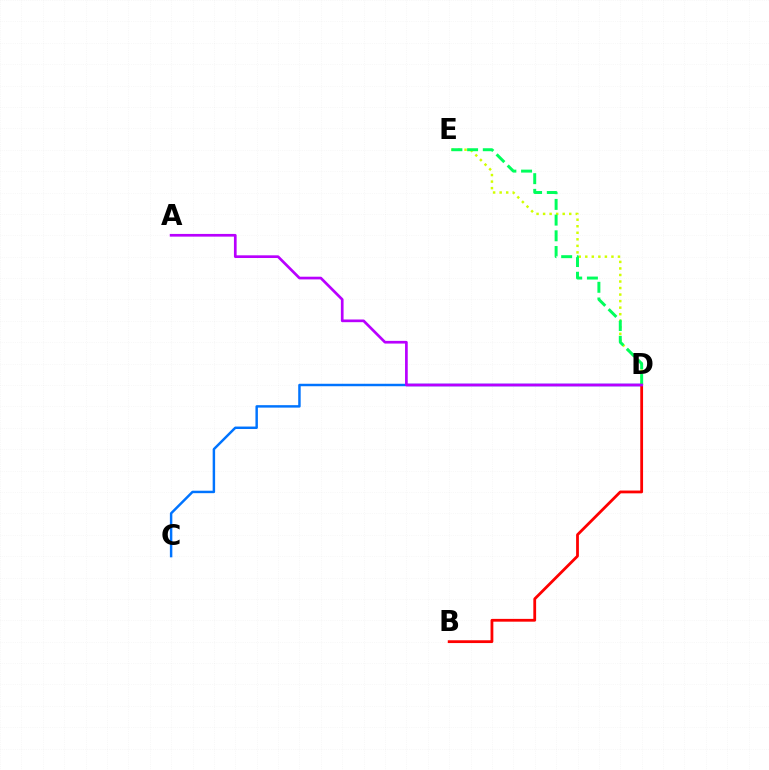{('C', 'D'): [{'color': '#0074ff', 'line_style': 'solid', 'thickness': 1.77}], ('B', 'D'): [{'color': '#ff0000', 'line_style': 'solid', 'thickness': 2.01}], ('D', 'E'): [{'color': '#d1ff00', 'line_style': 'dotted', 'thickness': 1.78}, {'color': '#00ff5c', 'line_style': 'dashed', 'thickness': 2.13}], ('A', 'D'): [{'color': '#b900ff', 'line_style': 'solid', 'thickness': 1.94}]}